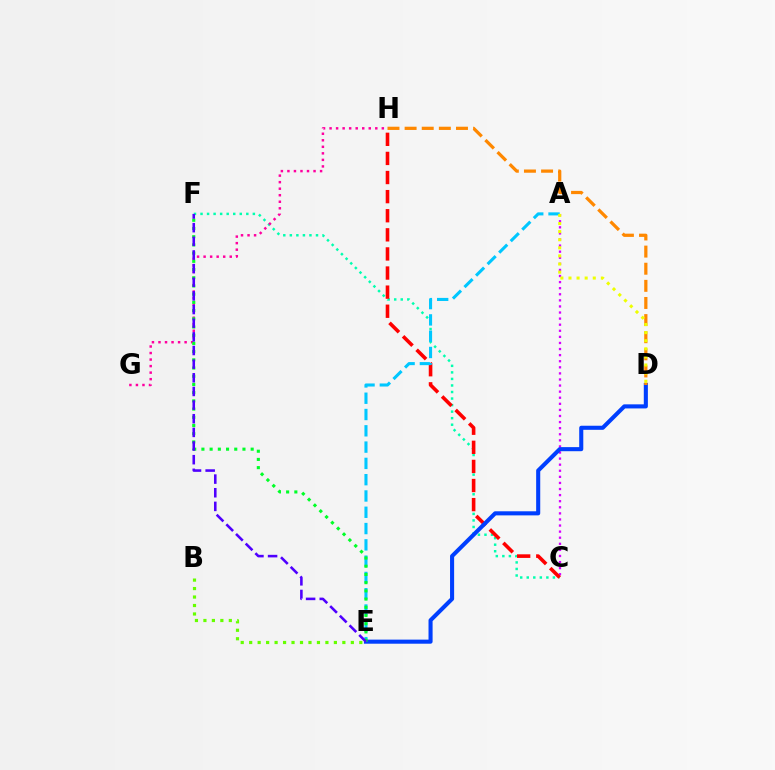{('A', 'C'): [{'color': '#d600ff', 'line_style': 'dotted', 'thickness': 1.65}], ('C', 'F'): [{'color': '#00ffaf', 'line_style': 'dotted', 'thickness': 1.78}], ('G', 'H'): [{'color': '#ff00a0', 'line_style': 'dotted', 'thickness': 1.78}], ('C', 'H'): [{'color': '#ff0000', 'line_style': 'dashed', 'thickness': 2.59}], ('A', 'E'): [{'color': '#00c7ff', 'line_style': 'dashed', 'thickness': 2.21}], ('D', 'E'): [{'color': '#003fff', 'line_style': 'solid', 'thickness': 2.94}], ('E', 'F'): [{'color': '#00ff27', 'line_style': 'dotted', 'thickness': 2.23}, {'color': '#4f00ff', 'line_style': 'dashed', 'thickness': 1.85}], ('D', 'H'): [{'color': '#ff8800', 'line_style': 'dashed', 'thickness': 2.33}], ('B', 'E'): [{'color': '#66ff00', 'line_style': 'dotted', 'thickness': 2.3}], ('A', 'D'): [{'color': '#eeff00', 'line_style': 'dotted', 'thickness': 2.2}]}